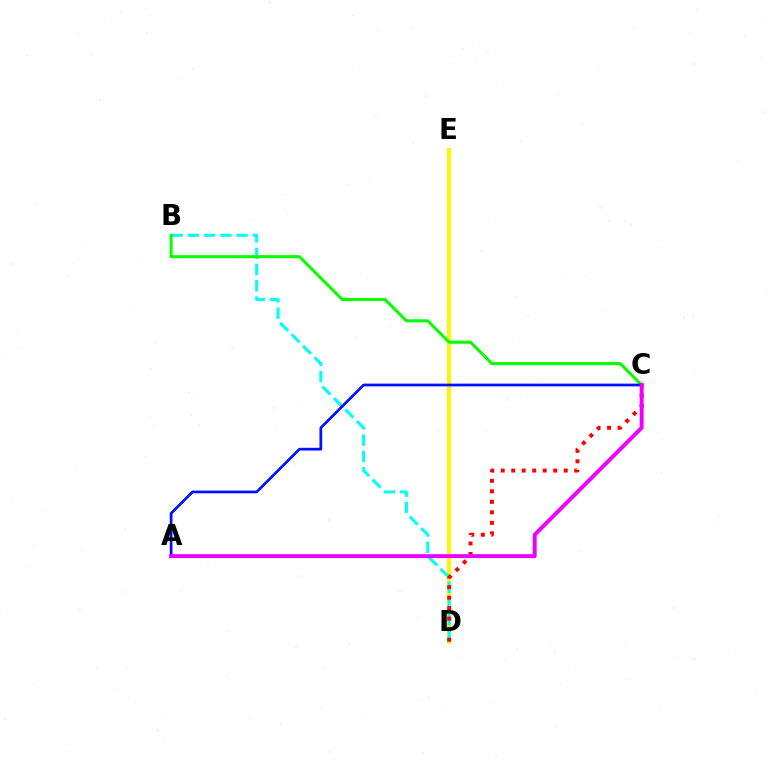{('D', 'E'): [{'color': '#fcf500', 'line_style': 'solid', 'thickness': 2.85}], ('B', 'D'): [{'color': '#00fff6', 'line_style': 'dashed', 'thickness': 2.21}], ('B', 'C'): [{'color': '#08ff00', 'line_style': 'solid', 'thickness': 2.19}], ('A', 'C'): [{'color': '#0010ff', 'line_style': 'solid', 'thickness': 1.97}, {'color': '#ee00ff', 'line_style': 'solid', 'thickness': 2.83}], ('C', 'D'): [{'color': '#ff0000', 'line_style': 'dotted', 'thickness': 2.85}]}